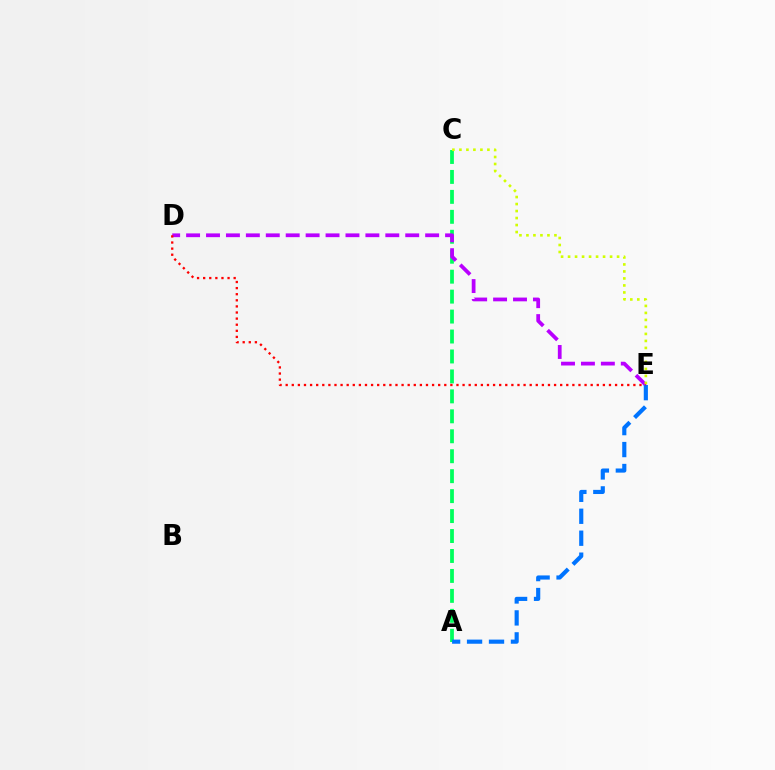{('A', 'C'): [{'color': '#00ff5c', 'line_style': 'dashed', 'thickness': 2.71}], ('D', 'E'): [{'color': '#b900ff', 'line_style': 'dashed', 'thickness': 2.71}, {'color': '#ff0000', 'line_style': 'dotted', 'thickness': 1.66}], ('C', 'E'): [{'color': '#d1ff00', 'line_style': 'dotted', 'thickness': 1.9}], ('A', 'E'): [{'color': '#0074ff', 'line_style': 'dashed', 'thickness': 2.98}]}